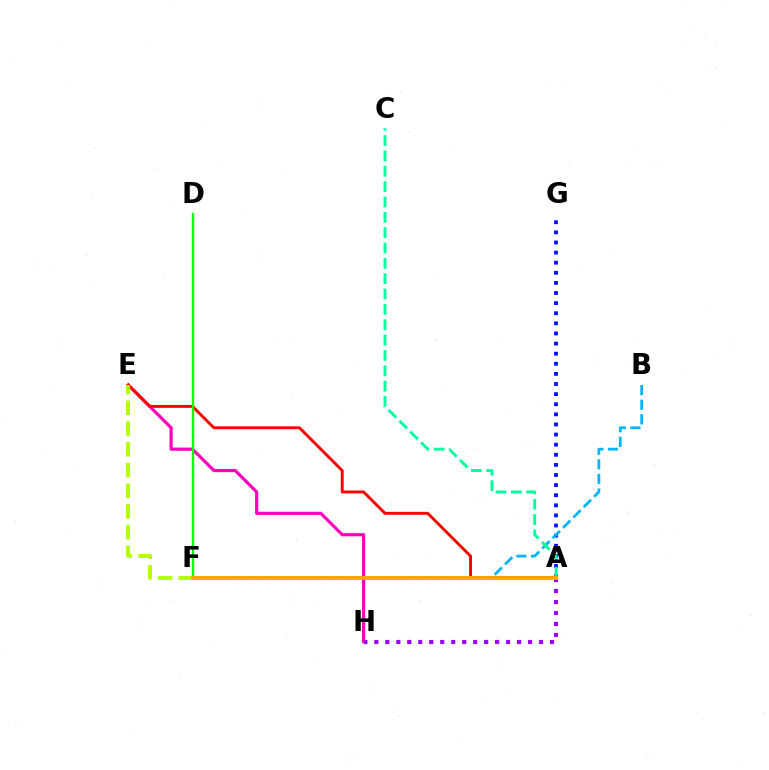{('E', 'H'): [{'color': '#ff00bd', 'line_style': 'solid', 'thickness': 2.3}], ('A', 'H'): [{'color': '#9b00ff', 'line_style': 'dotted', 'thickness': 2.98}], ('A', 'G'): [{'color': '#0010ff', 'line_style': 'dotted', 'thickness': 2.75}], ('A', 'E'): [{'color': '#ff0000', 'line_style': 'solid', 'thickness': 2.1}], ('B', 'F'): [{'color': '#00b5ff', 'line_style': 'dashed', 'thickness': 1.99}], ('D', 'F'): [{'color': '#08ff00', 'line_style': 'solid', 'thickness': 1.62}], ('A', 'C'): [{'color': '#00ff9d', 'line_style': 'dashed', 'thickness': 2.09}], ('E', 'F'): [{'color': '#b3ff00', 'line_style': 'dashed', 'thickness': 2.82}], ('A', 'F'): [{'color': '#ffa500', 'line_style': 'solid', 'thickness': 2.78}]}